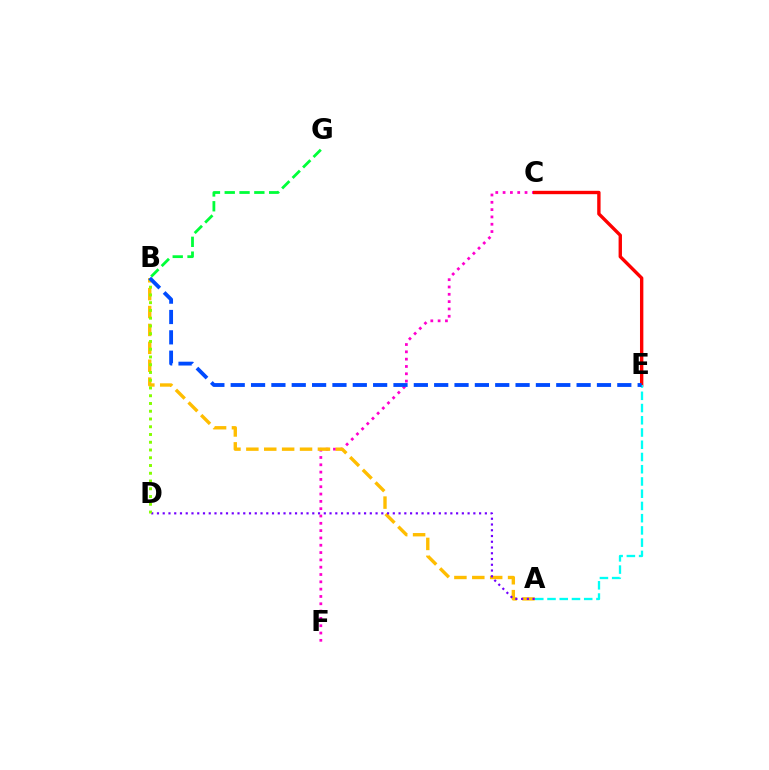{('C', 'F'): [{'color': '#ff00cf', 'line_style': 'dotted', 'thickness': 1.99}], ('C', 'E'): [{'color': '#ff0000', 'line_style': 'solid', 'thickness': 2.43}], ('A', 'B'): [{'color': '#ffbd00', 'line_style': 'dashed', 'thickness': 2.43}], ('A', 'D'): [{'color': '#7200ff', 'line_style': 'dotted', 'thickness': 1.56}], ('B', 'G'): [{'color': '#00ff39', 'line_style': 'dashed', 'thickness': 2.01}], ('B', 'D'): [{'color': '#84ff00', 'line_style': 'dotted', 'thickness': 2.11}], ('A', 'E'): [{'color': '#00fff6', 'line_style': 'dashed', 'thickness': 1.66}], ('B', 'E'): [{'color': '#004bff', 'line_style': 'dashed', 'thickness': 2.76}]}